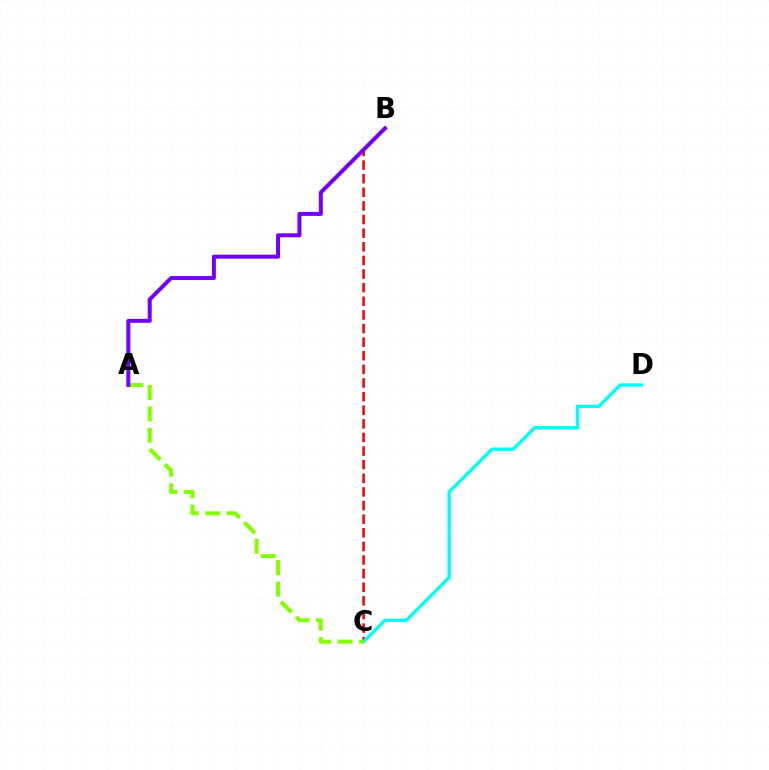{('B', 'C'): [{'color': '#ff0000', 'line_style': 'dashed', 'thickness': 1.85}], ('C', 'D'): [{'color': '#00fff6', 'line_style': 'solid', 'thickness': 2.42}], ('A', 'C'): [{'color': '#84ff00', 'line_style': 'dashed', 'thickness': 2.91}], ('A', 'B'): [{'color': '#7200ff', 'line_style': 'solid', 'thickness': 2.87}]}